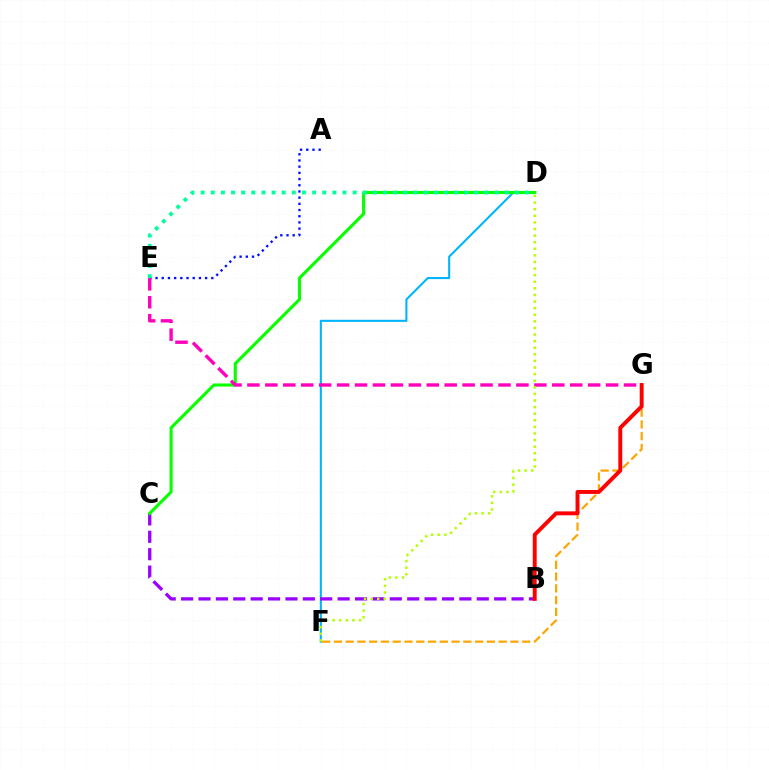{('D', 'F'): [{'color': '#00b5ff', 'line_style': 'solid', 'thickness': 1.5}, {'color': '#b3ff00', 'line_style': 'dotted', 'thickness': 1.79}], ('F', 'G'): [{'color': '#ffa500', 'line_style': 'dashed', 'thickness': 1.6}], ('B', 'C'): [{'color': '#9b00ff', 'line_style': 'dashed', 'thickness': 2.36}], ('C', 'D'): [{'color': '#08ff00', 'line_style': 'solid', 'thickness': 2.24}], ('A', 'E'): [{'color': '#0010ff', 'line_style': 'dotted', 'thickness': 1.68}], ('B', 'G'): [{'color': '#ff0000', 'line_style': 'solid', 'thickness': 2.82}], ('E', 'G'): [{'color': '#ff00bd', 'line_style': 'dashed', 'thickness': 2.44}], ('D', 'E'): [{'color': '#00ff9d', 'line_style': 'dotted', 'thickness': 2.75}]}